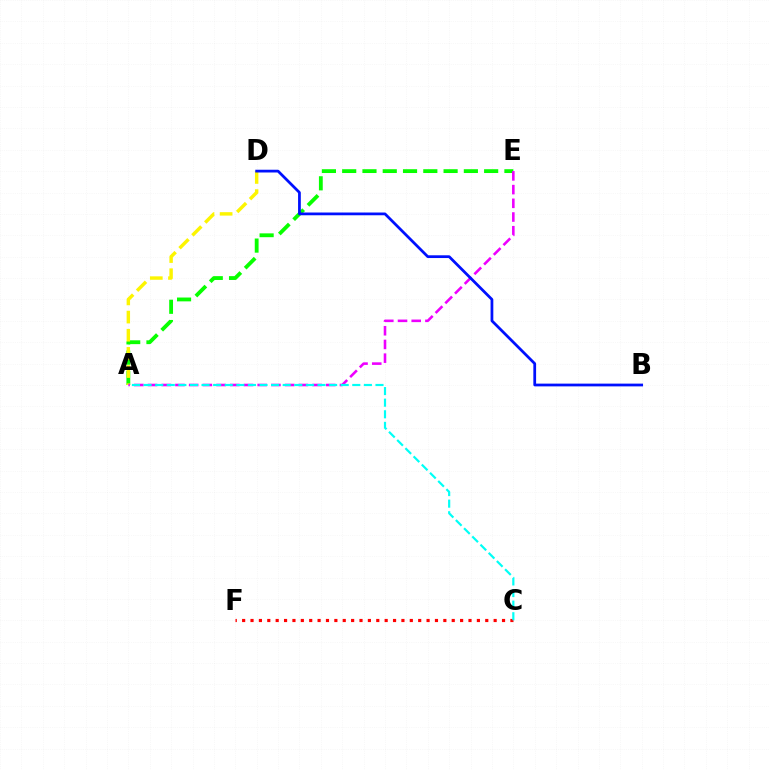{('A', 'E'): [{'color': '#08ff00', 'line_style': 'dashed', 'thickness': 2.75}, {'color': '#ee00ff', 'line_style': 'dashed', 'thickness': 1.86}], ('A', 'D'): [{'color': '#fcf500', 'line_style': 'dashed', 'thickness': 2.47}], ('B', 'D'): [{'color': '#0010ff', 'line_style': 'solid', 'thickness': 1.98}], ('C', 'F'): [{'color': '#ff0000', 'line_style': 'dotted', 'thickness': 2.28}], ('A', 'C'): [{'color': '#00fff6', 'line_style': 'dashed', 'thickness': 1.58}]}